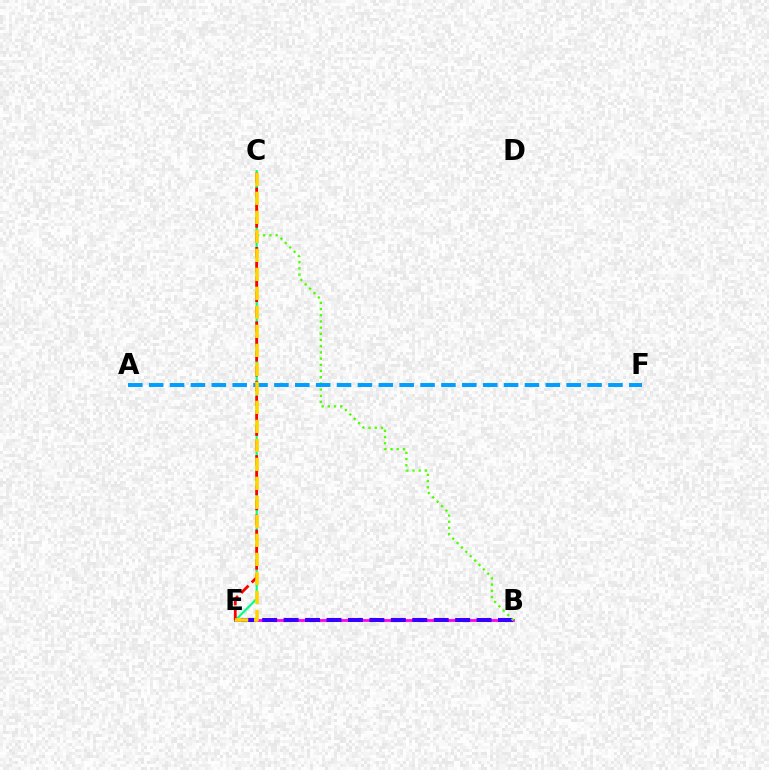{('B', 'E'): [{'color': '#ff00ed', 'line_style': 'solid', 'thickness': 2.01}, {'color': '#3700ff', 'line_style': 'dashed', 'thickness': 2.91}], ('B', 'C'): [{'color': '#4fff00', 'line_style': 'dotted', 'thickness': 1.68}], ('C', 'E'): [{'color': '#00ff86', 'line_style': 'solid', 'thickness': 1.57}, {'color': '#ff0000', 'line_style': 'dashed', 'thickness': 2.02}, {'color': '#ffd500', 'line_style': 'dashed', 'thickness': 2.58}], ('A', 'F'): [{'color': '#009eff', 'line_style': 'dashed', 'thickness': 2.84}]}